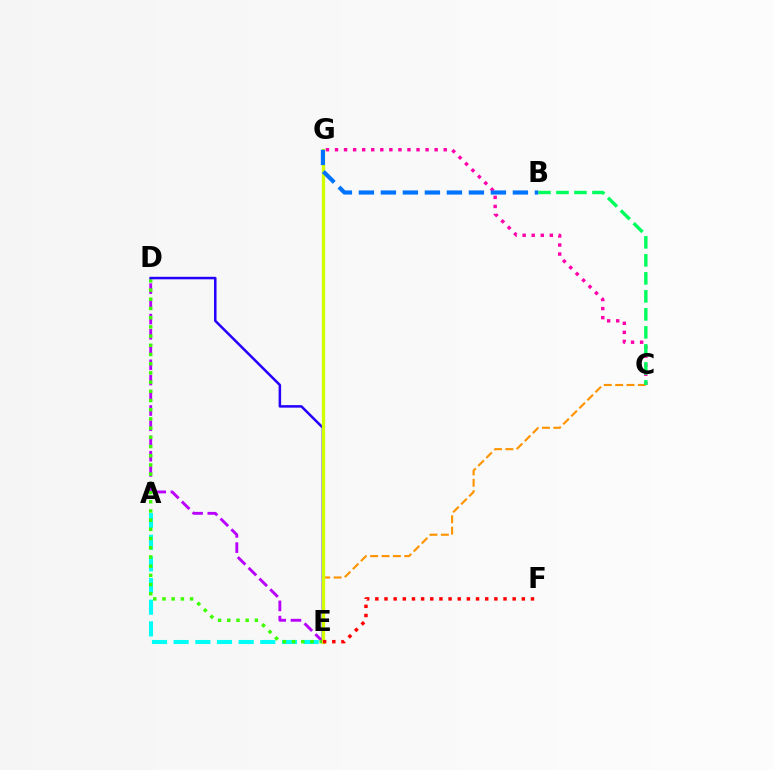{('C', 'G'): [{'color': '#ff00ac', 'line_style': 'dotted', 'thickness': 2.46}], ('D', 'E'): [{'color': '#b900ff', 'line_style': 'dashed', 'thickness': 2.07}, {'color': '#3dff00', 'line_style': 'dotted', 'thickness': 2.5}, {'color': '#2500ff', 'line_style': 'solid', 'thickness': 1.81}], ('A', 'E'): [{'color': '#00fff6', 'line_style': 'dashed', 'thickness': 2.94}], ('C', 'E'): [{'color': '#ff9400', 'line_style': 'dashed', 'thickness': 1.54}], ('B', 'C'): [{'color': '#00ff5c', 'line_style': 'dashed', 'thickness': 2.45}], ('E', 'G'): [{'color': '#d1ff00', 'line_style': 'solid', 'thickness': 2.36}], ('E', 'F'): [{'color': '#ff0000', 'line_style': 'dotted', 'thickness': 2.49}], ('B', 'G'): [{'color': '#0074ff', 'line_style': 'dashed', 'thickness': 2.99}]}